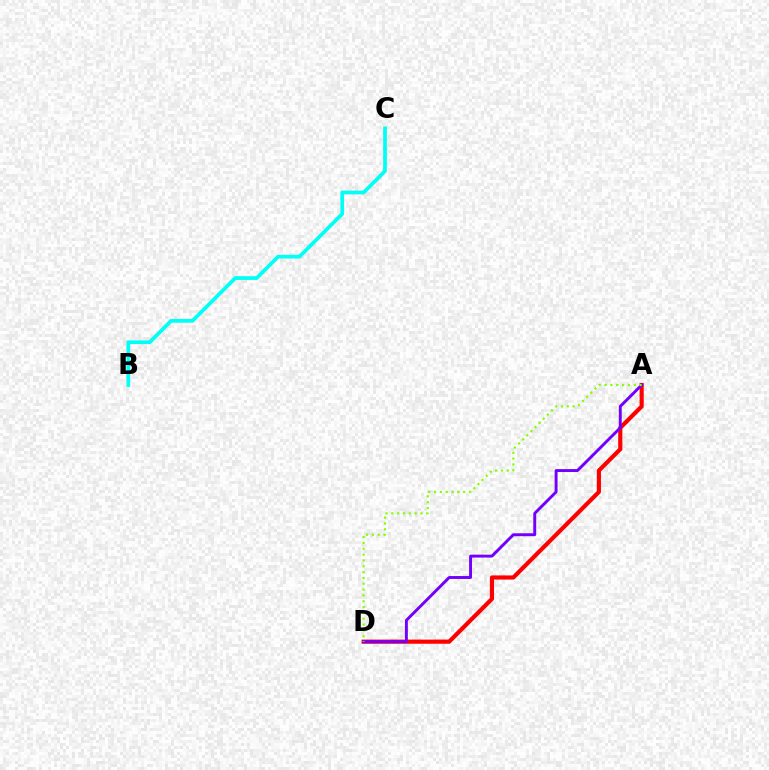{('A', 'D'): [{'color': '#ff0000', 'line_style': 'solid', 'thickness': 2.99}, {'color': '#7200ff', 'line_style': 'solid', 'thickness': 2.1}, {'color': '#84ff00', 'line_style': 'dotted', 'thickness': 1.58}], ('B', 'C'): [{'color': '#00fff6', 'line_style': 'solid', 'thickness': 2.68}]}